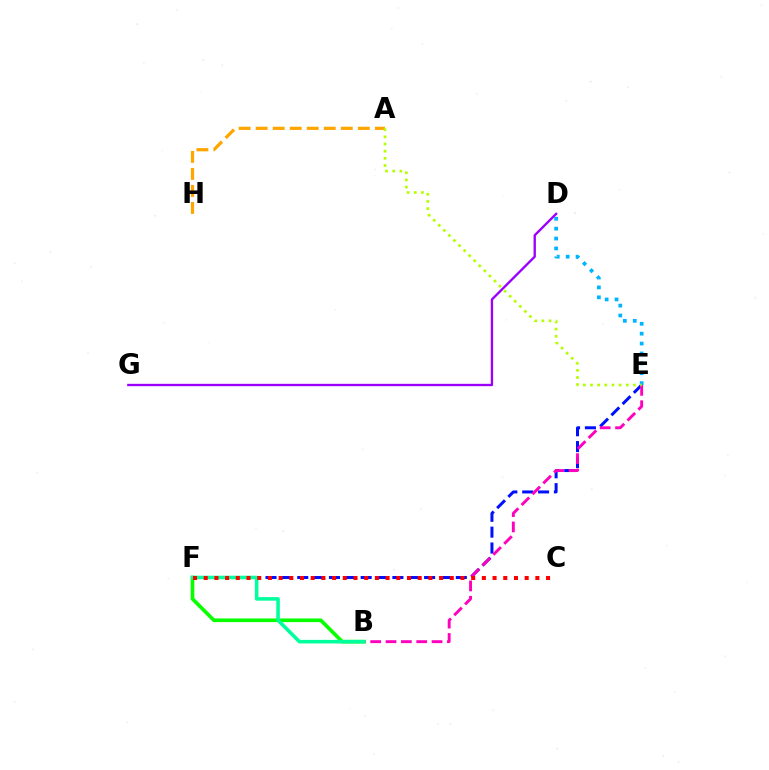{('A', 'H'): [{'color': '#ffa500', 'line_style': 'dashed', 'thickness': 2.31}], ('E', 'F'): [{'color': '#0010ff', 'line_style': 'dashed', 'thickness': 2.15}], ('D', 'E'): [{'color': '#00b5ff', 'line_style': 'dotted', 'thickness': 2.69}], ('B', 'E'): [{'color': '#ff00bd', 'line_style': 'dashed', 'thickness': 2.08}], ('B', 'F'): [{'color': '#08ff00', 'line_style': 'solid', 'thickness': 2.63}, {'color': '#00ff9d', 'line_style': 'solid', 'thickness': 2.56}], ('A', 'E'): [{'color': '#b3ff00', 'line_style': 'dotted', 'thickness': 1.95}], ('D', 'G'): [{'color': '#9b00ff', 'line_style': 'solid', 'thickness': 1.69}], ('C', 'F'): [{'color': '#ff0000', 'line_style': 'dotted', 'thickness': 2.91}]}